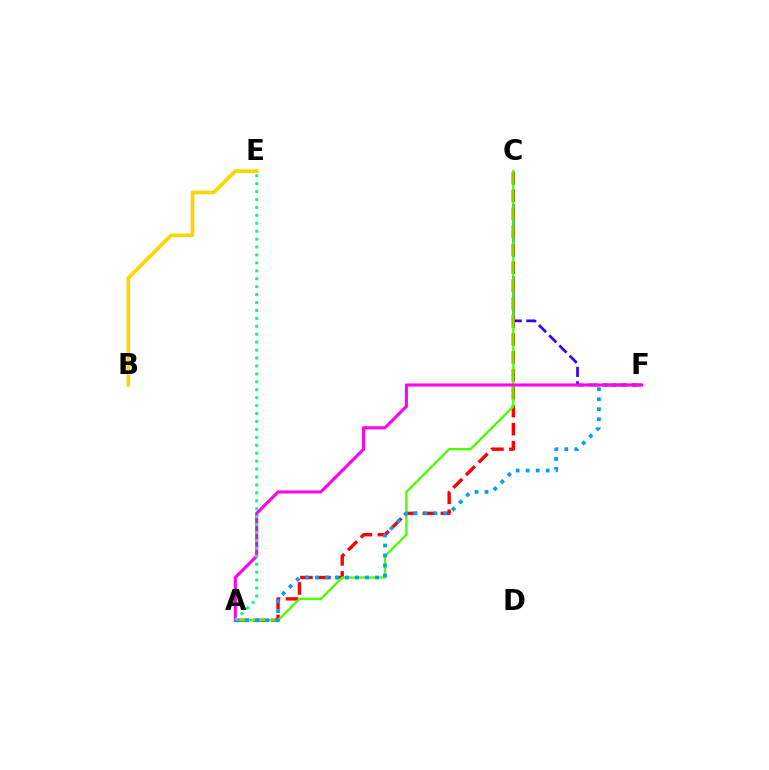{('C', 'F'): [{'color': '#3700ff', 'line_style': 'dashed', 'thickness': 1.96}], ('A', 'C'): [{'color': '#ff0000', 'line_style': 'dashed', 'thickness': 2.44}, {'color': '#4fff00', 'line_style': 'solid', 'thickness': 1.69}], ('A', 'F'): [{'color': '#009eff', 'line_style': 'dotted', 'thickness': 2.72}, {'color': '#ff00ed', 'line_style': 'solid', 'thickness': 2.23}], ('B', 'E'): [{'color': '#ffd500', 'line_style': 'solid', 'thickness': 2.62}], ('A', 'E'): [{'color': '#00ff86', 'line_style': 'dotted', 'thickness': 2.15}]}